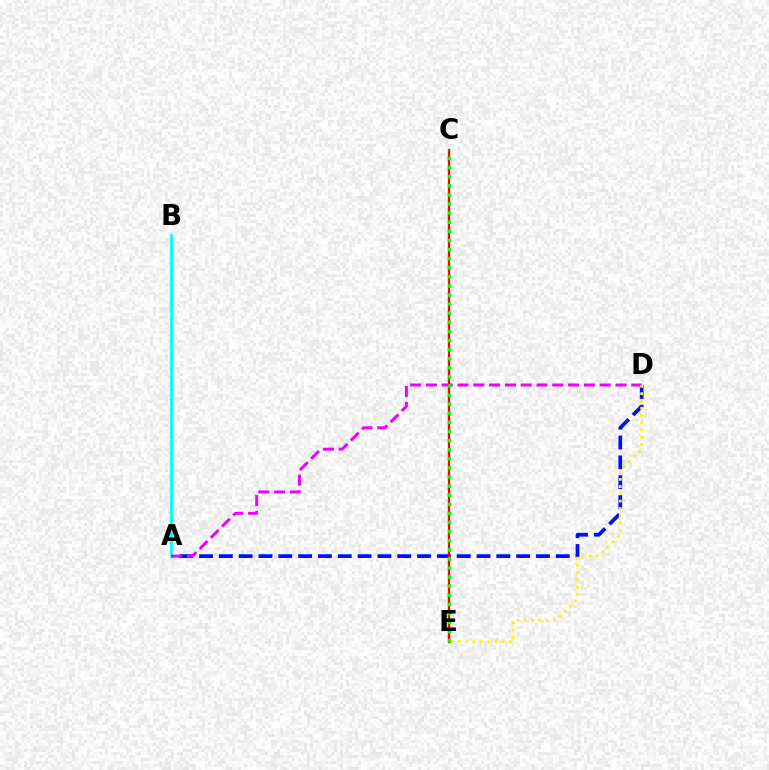{('A', 'D'): [{'color': '#0010ff', 'line_style': 'dashed', 'thickness': 2.69}, {'color': '#ee00ff', 'line_style': 'dashed', 'thickness': 2.15}], ('A', 'B'): [{'color': '#00fff6', 'line_style': 'solid', 'thickness': 2.0}], ('C', 'E'): [{'color': '#ff0000', 'line_style': 'solid', 'thickness': 1.68}, {'color': '#08ff00', 'line_style': 'dotted', 'thickness': 2.47}], ('D', 'E'): [{'color': '#fcf500', 'line_style': 'dotted', 'thickness': 1.98}]}